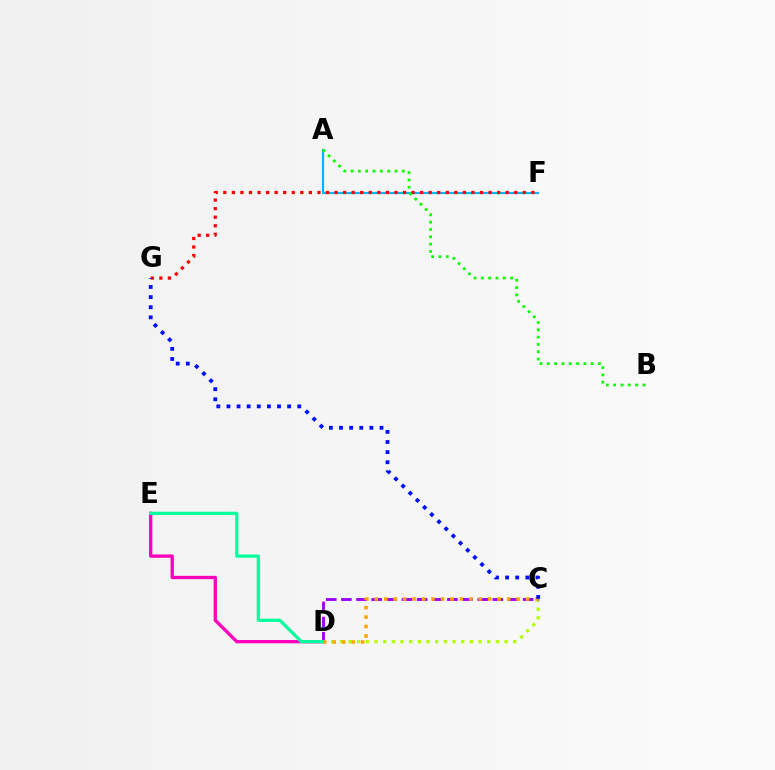{('C', 'D'): [{'color': '#b3ff00', 'line_style': 'dotted', 'thickness': 2.36}, {'color': '#9b00ff', 'line_style': 'dashed', 'thickness': 2.06}, {'color': '#ffa500', 'line_style': 'dotted', 'thickness': 2.57}], ('D', 'E'): [{'color': '#ff00bd', 'line_style': 'solid', 'thickness': 2.38}, {'color': '#00ff9d', 'line_style': 'solid', 'thickness': 2.3}], ('A', 'F'): [{'color': '#00b5ff', 'line_style': 'solid', 'thickness': 1.56}], ('F', 'G'): [{'color': '#ff0000', 'line_style': 'dotted', 'thickness': 2.33}], ('A', 'B'): [{'color': '#08ff00', 'line_style': 'dotted', 'thickness': 1.99}], ('C', 'G'): [{'color': '#0010ff', 'line_style': 'dotted', 'thickness': 2.75}]}